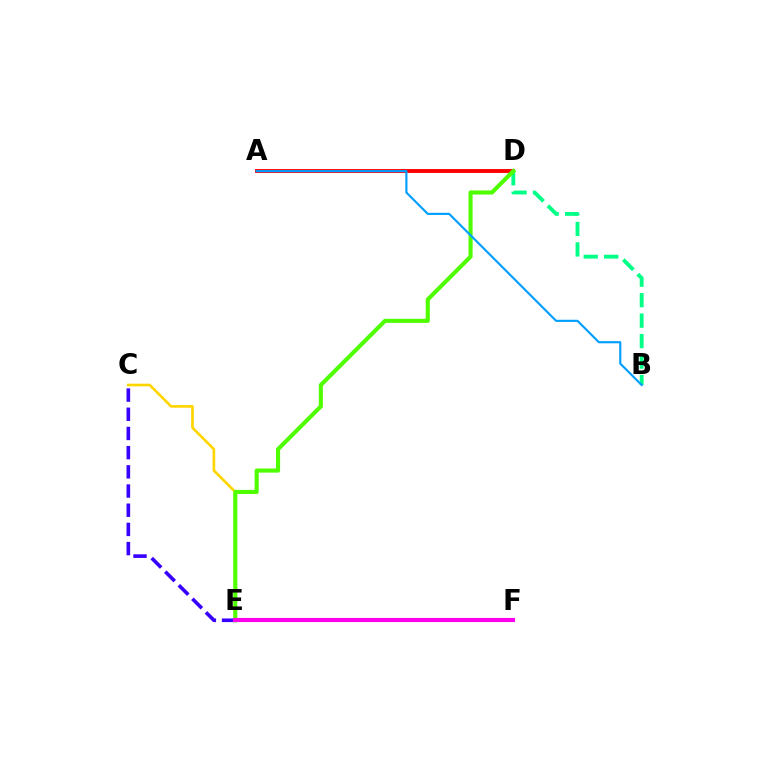{('A', 'D'): [{'color': '#ff0000', 'line_style': 'solid', 'thickness': 2.8}], ('C', 'E'): [{'color': '#ffd500', 'line_style': 'solid', 'thickness': 1.92}, {'color': '#3700ff', 'line_style': 'dashed', 'thickness': 2.61}], ('B', 'D'): [{'color': '#00ff86', 'line_style': 'dashed', 'thickness': 2.78}], ('D', 'E'): [{'color': '#4fff00', 'line_style': 'solid', 'thickness': 2.96}], ('A', 'B'): [{'color': '#009eff', 'line_style': 'solid', 'thickness': 1.54}], ('E', 'F'): [{'color': '#ff00ed', 'line_style': 'solid', 'thickness': 2.98}]}